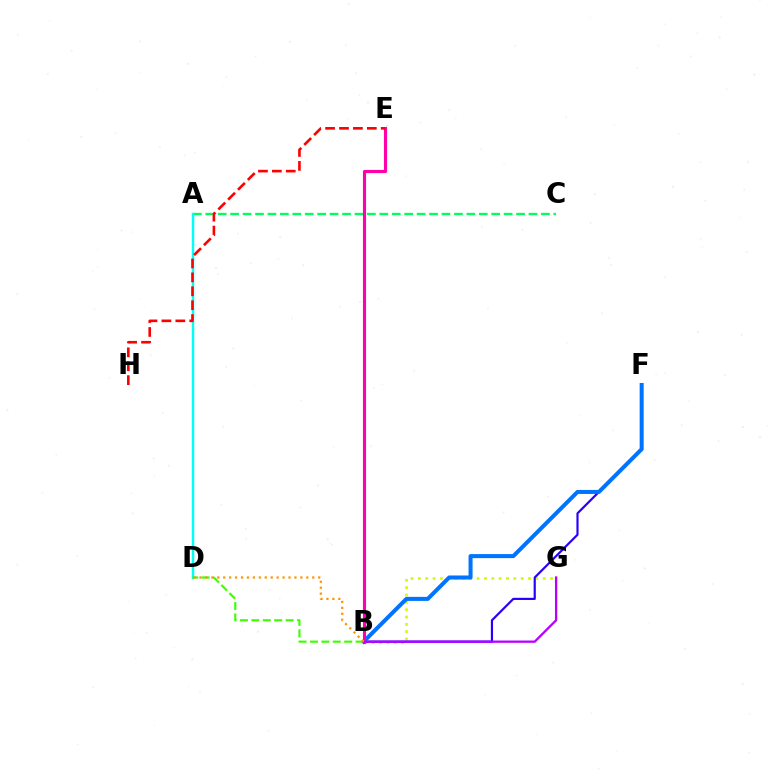{('A', 'C'): [{'color': '#00ff5c', 'line_style': 'dashed', 'thickness': 1.69}], ('A', 'D'): [{'color': '#00fff6', 'line_style': 'solid', 'thickness': 1.78}], ('B', 'G'): [{'color': '#d1ff00', 'line_style': 'dotted', 'thickness': 2.0}, {'color': '#b900ff', 'line_style': 'solid', 'thickness': 1.65}], ('B', 'F'): [{'color': '#2500ff', 'line_style': 'solid', 'thickness': 1.56}, {'color': '#0074ff', 'line_style': 'solid', 'thickness': 2.9}], ('B', 'E'): [{'color': '#ff00ac', 'line_style': 'solid', 'thickness': 2.25}], ('B', 'D'): [{'color': '#3dff00', 'line_style': 'dashed', 'thickness': 1.55}, {'color': '#ff9400', 'line_style': 'dotted', 'thickness': 1.61}], ('E', 'H'): [{'color': '#ff0000', 'line_style': 'dashed', 'thickness': 1.89}]}